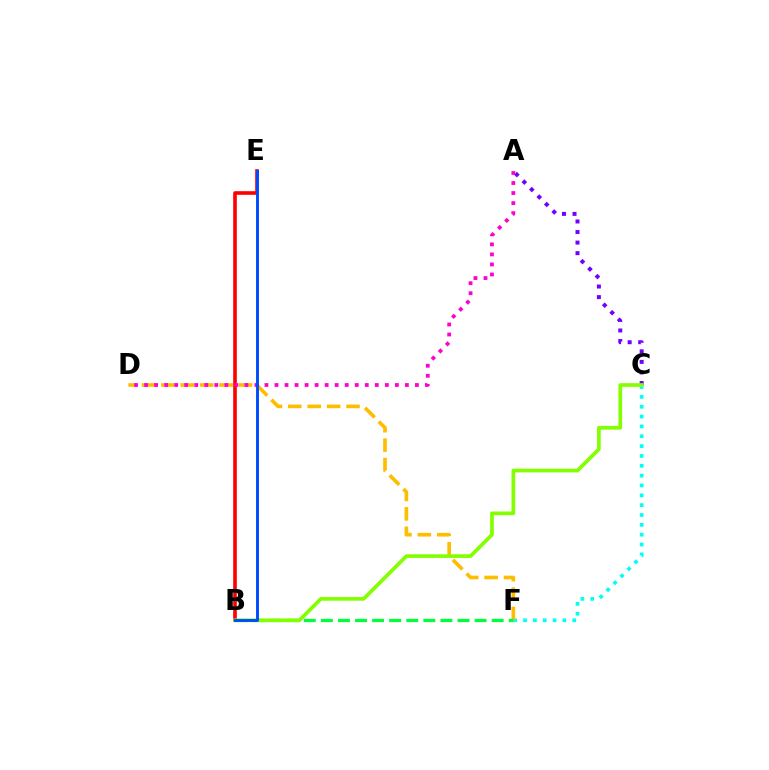{('C', 'F'): [{'color': '#00fff6', 'line_style': 'dotted', 'thickness': 2.67}], ('B', 'E'): [{'color': '#ff0000', 'line_style': 'solid', 'thickness': 2.61}, {'color': '#004bff', 'line_style': 'solid', 'thickness': 2.11}], ('D', 'F'): [{'color': '#ffbd00', 'line_style': 'dashed', 'thickness': 2.64}], ('A', 'C'): [{'color': '#7200ff', 'line_style': 'dotted', 'thickness': 2.87}], ('B', 'F'): [{'color': '#00ff39', 'line_style': 'dashed', 'thickness': 2.32}], ('B', 'C'): [{'color': '#84ff00', 'line_style': 'solid', 'thickness': 2.65}], ('A', 'D'): [{'color': '#ff00cf', 'line_style': 'dotted', 'thickness': 2.73}]}